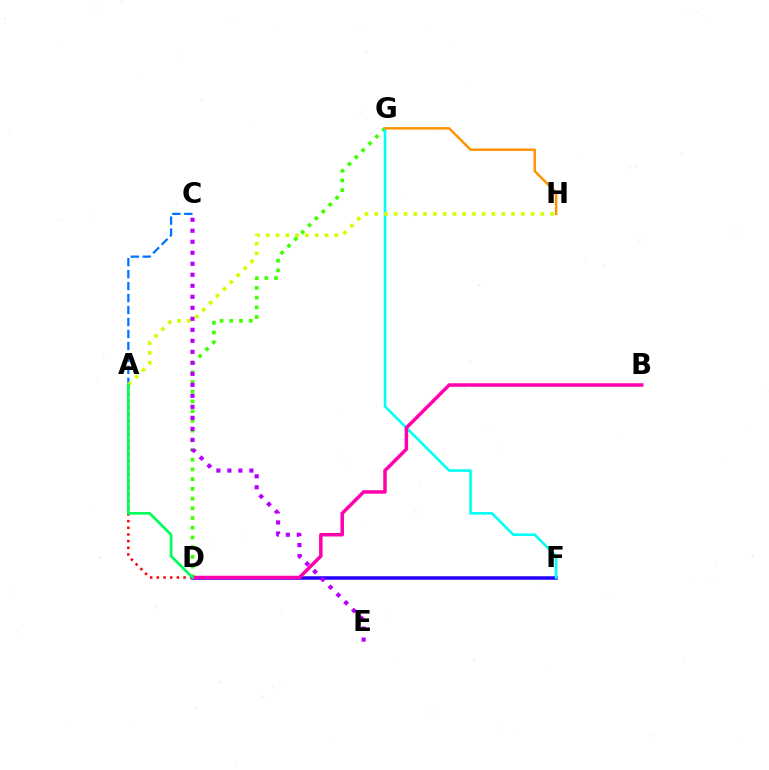{('D', 'F'): [{'color': '#2500ff', 'line_style': 'solid', 'thickness': 2.53}], ('D', 'G'): [{'color': '#3dff00', 'line_style': 'dotted', 'thickness': 2.64}], ('A', 'D'): [{'color': '#ff0000', 'line_style': 'dotted', 'thickness': 1.81}, {'color': '#00ff5c', 'line_style': 'solid', 'thickness': 1.96}], ('F', 'G'): [{'color': '#00fff6', 'line_style': 'solid', 'thickness': 1.87}], ('B', 'D'): [{'color': '#ff00ac', 'line_style': 'solid', 'thickness': 2.51}], ('A', 'C'): [{'color': '#0074ff', 'line_style': 'dashed', 'thickness': 1.63}], ('A', 'H'): [{'color': '#d1ff00', 'line_style': 'dotted', 'thickness': 2.65}], ('G', 'H'): [{'color': '#ff9400', 'line_style': 'solid', 'thickness': 1.78}], ('C', 'E'): [{'color': '#b900ff', 'line_style': 'dotted', 'thickness': 2.99}]}